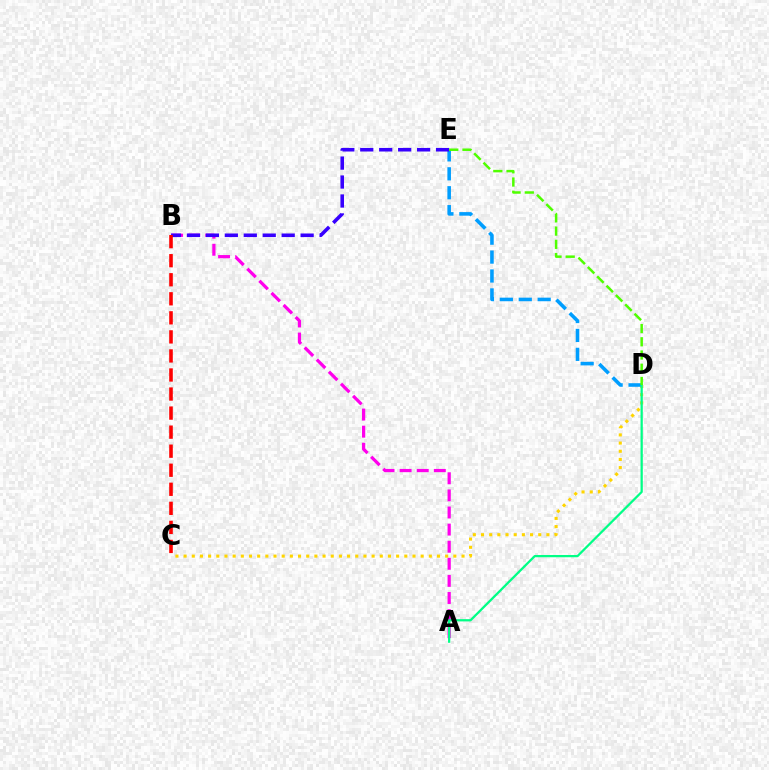{('A', 'B'): [{'color': '#ff00ed', 'line_style': 'dashed', 'thickness': 2.32}], ('C', 'D'): [{'color': '#ffd500', 'line_style': 'dotted', 'thickness': 2.22}], ('D', 'E'): [{'color': '#009eff', 'line_style': 'dashed', 'thickness': 2.57}, {'color': '#4fff00', 'line_style': 'dashed', 'thickness': 1.8}], ('B', 'E'): [{'color': '#3700ff', 'line_style': 'dashed', 'thickness': 2.57}], ('A', 'D'): [{'color': '#00ff86', 'line_style': 'solid', 'thickness': 1.62}], ('B', 'C'): [{'color': '#ff0000', 'line_style': 'dashed', 'thickness': 2.59}]}